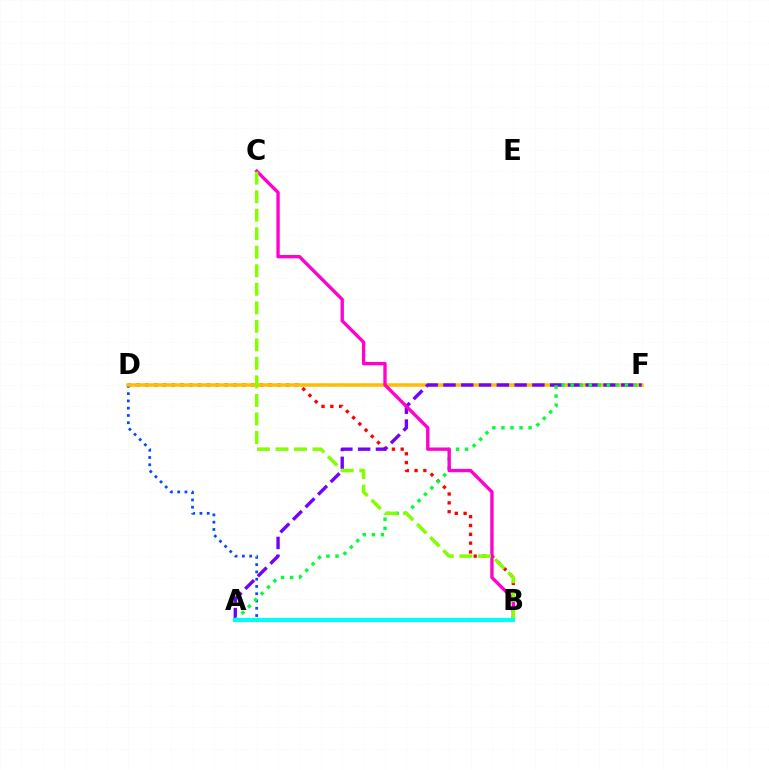{('B', 'D'): [{'color': '#ff0000', 'line_style': 'dotted', 'thickness': 2.39}, {'color': '#004bff', 'line_style': 'dotted', 'thickness': 1.98}], ('D', 'F'): [{'color': '#ffbd00', 'line_style': 'solid', 'thickness': 2.54}], ('A', 'F'): [{'color': '#7200ff', 'line_style': 'dashed', 'thickness': 2.42}, {'color': '#00ff39', 'line_style': 'dotted', 'thickness': 2.46}], ('B', 'C'): [{'color': '#ff00cf', 'line_style': 'solid', 'thickness': 2.41}, {'color': '#84ff00', 'line_style': 'dashed', 'thickness': 2.52}], ('A', 'B'): [{'color': '#00fff6', 'line_style': 'solid', 'thickness': 2.95}]}